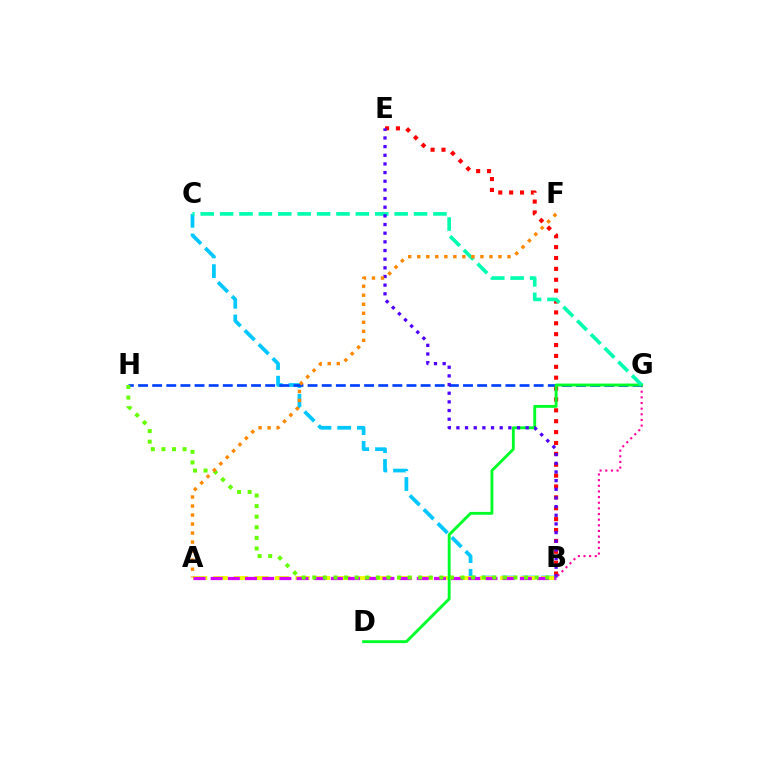{('B', 'C'): [{'color': '#00c7ff', 'line_style': 'dashed', 'thickness': 2.68}], ('B', 'G'): [{'color': '#ff00a0', 'line_style': 'dotted', 'thickness': 1.54}], ('G', 'H'): [{'color': '#003fff', 'line_style': 'dashed', 'thickness': 1.92}], ('A', 'B'): [{'color': '#eeff00', 'line_style': 'dashed', 'thickness': 2.78}, {'color': '#d600ff', 'line_style': 'dashed', 'thickness': 2.33}], ('B', 'E'): [{'color': '#ff0000', 'line_style': 'dotted', 'thickness': 2.96}, {'color': '#4f00ff', 'line_style': 'dotted', 'thickness': 2.35}], ('D', 'G'): [{'color': '#00ff27', 'line_style': 'solid', 'thickness': 2.06}], ('C', 'G'): [{'color': '#00ffaf', 'line_style': 'dashed', 'thickness': 2.63}], ('B', 'H'): [{'color': '#66ff00', 'line_style': 'dotted', 'thickness': 2.88}], ('A', 'F'): [{'color': '#ff8800', 'line_style': 'dotted', 'thickness': 2.45}]}